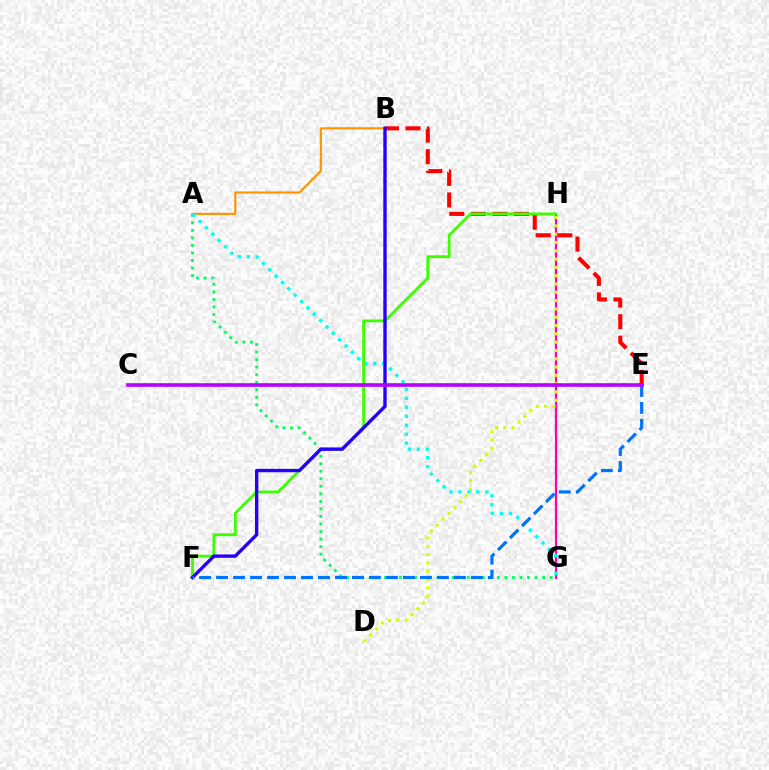{('A', 'G'): [{'color': '#00ff5c', 'line_style': 'dotted', 'thickness': 2.05}, {'color': '#00fff6', 'line_style': 'dotted', 'thickness': 2.44}], ('A', 'B'): [{'color': '#ff9400', 'line_style': 'solid', 'thickness': 1.55}], ('G', 'H'): [{'color': '#ff00ac', 'line_style': 'solid', 'thickness': 1.61}], ('D', 'H'): [{'color': '#d1ff00', 'line_style': 'dotted', 'thickness': 2.26}], ('B', 'E'): [{'color': '#ff0000', 'line_style': 'dashed', 'thickness': 2.93}], ('F', 'H'): [{'color': '#3dff00', 'line_style': 'solid', 'thickness': 2.03}], ('B', 'F'): [{'color': '#2500ff', 'line_style': 'solid', 'thickness': 2.43}], ('E', 'F'): [{'color': '#0074ff', 'line_style': 'dashed', 'thickness': 2.31}], ('C', 'E'): [{'color': '#b900ff', 'line_style': 'solid', 'thickness': 2.6}]}